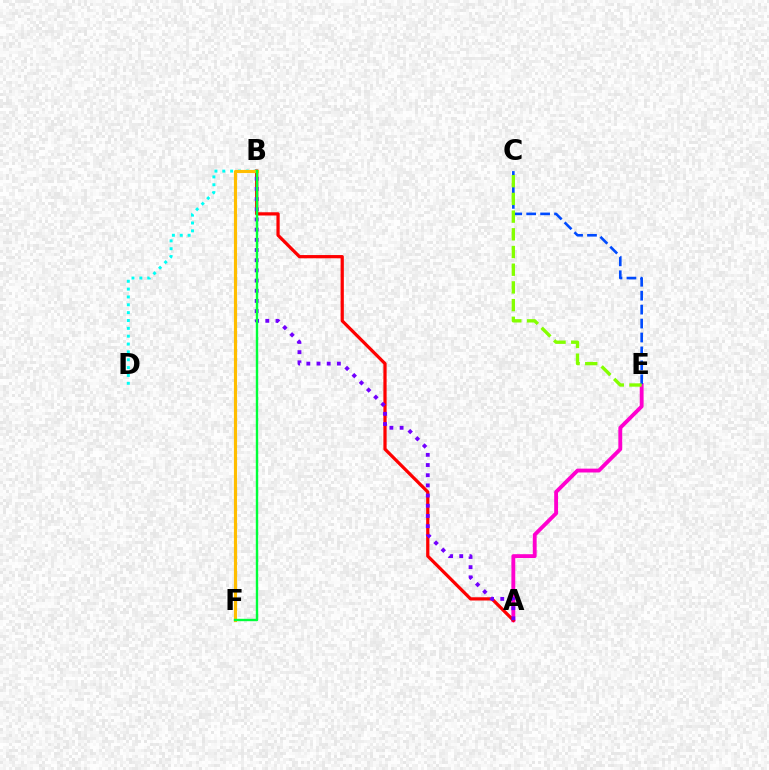{('A', 'E'): [{'color': '#ff00cf', 'line_style': 'solid', 'thickness': 2.77}], ('B', 'D'): [{'color': '#00fff6', 'line_style': 'dotted', 'thickness': 2.13}], ('C', 'E'): [{'color': '#004bff', 'line_style': 'dashed', 'thickness': 1.89}, {'color': '#84ff00', 'line_style': 'dashed', 'thickness': 2.4}], ('A', 'B'): [{'color': '#ff0000', 'line_style': 'solid', 'thickness': 2.33}, {'color': '#7200ff', 'line_style': 'dotted', 'thickness': 2.77}], ('B', 'F'): [{'color': '#ffbd00', 'line_style': 'solid', 'thickness': 2.27}, {'color': '#00ff39', 'line_style': 'solid', 'thickness': 1.73}]}